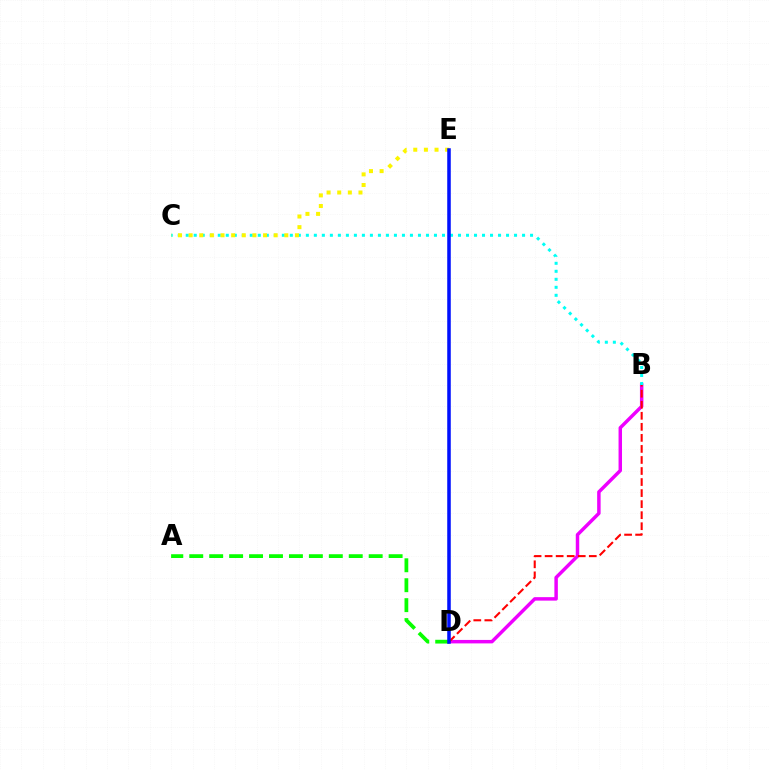{('B', 'D'): [{'color': '#ee00ff', 'line_style': 'solid', 'thickness': 2.49}, {'color': '#ff0000', 'line_style': 'dashed', 'thickness': 1.5}], ('B', 'C'): [{'color': '#00fff6', 'line_style': 'dotted', 'thickness': 2.18}], ('C', 'E'): [{'color': '#fcf500', 'line_style': 'dotted', 'thickness': 2.89}], ('A', 'D'): [{'color': '#08ff00', 'line_style': 'dashed', 'thickness': 2.71}], ('D', 'E'): [{'color': '#0010ff', 'line_style': 'solid', 'thickness': 2.54}]}